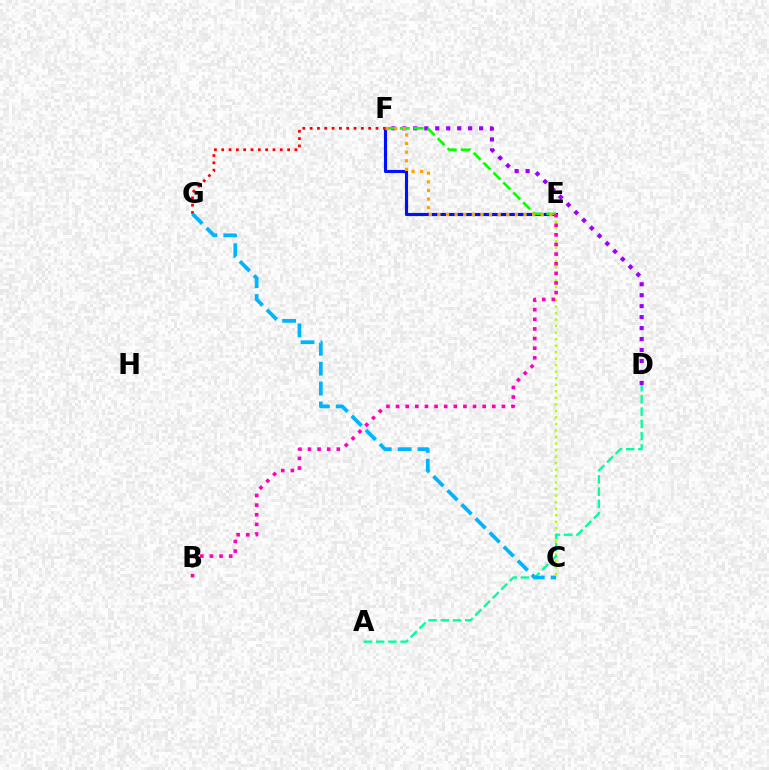{('D', 'F'): [{'color': '#9b00ff', 'line_style': 'dotted', 'thickness': 2.98}], ('E', 'F'): [{'color': '#0010ff', 'line_style': 'solid', 'thickness': 2.26}, {'color': '#08ff00', 'line_style': 'dashed', 'thickness': 1.9}, {'color': '#ffa500', 'line_style': 'dotted', 'thickness': 2.34}], ('C', 'E'): [{'color': '#b3ff00', 'line_style': 'dotted', 'thickness': 1.77}], ('F', 'G'): [{'color': '#ff0000', 'line_style': 'dotted', 'thickness': 1.99}], ('A', 'D'): [{'color': '#00ff9d', 'line_style': 'dashed', 'thickness': 1.66}], ('B', 'E'): [{'color': '#ff00bd', 'line_style': 'dotted', 'thickness': 2.61}], ('C', 'G'): [{'color': '#00b5ff', 'line_style': 'dashed', 'thickness': 2.7}]}